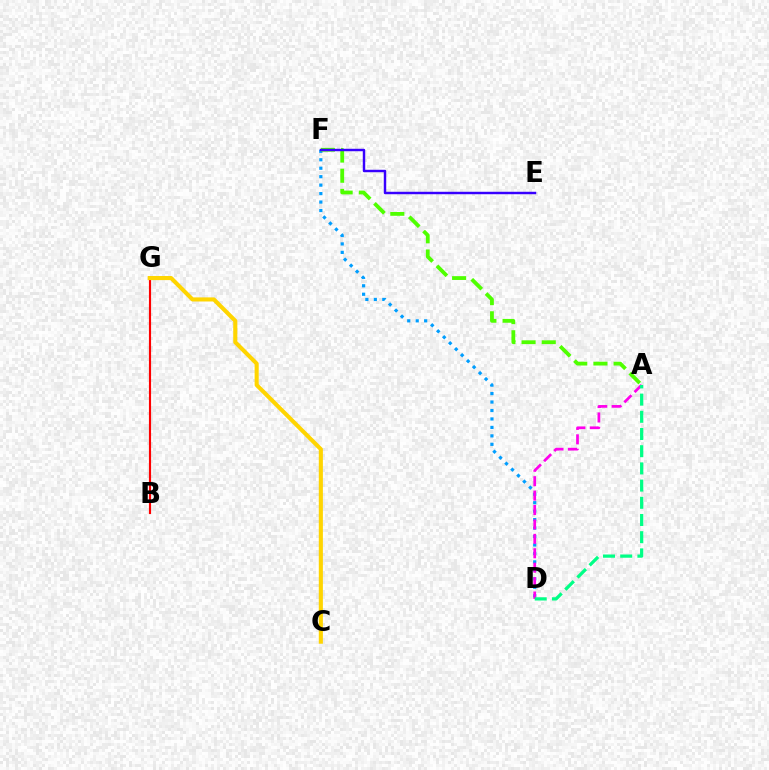{('D', 'F'): [{'color': '#009eff', 'line_style': 'dotted', 'thickness': 2.3}], ('B', 'G'): [{'color': '#ff0000', 'line_style': 'solid', 'thickness': 1.55}], ('C', 'G'): [{'color': '#ffd500', 'line_style': 'solid', 'thickness': 2.95}], ('A', 'F'): [{'color': '#4fff00', 'line_style': 'dashed', 'thickness': 2.74}], ('E', 'F'): [{'color': '#3700ff', 'line_style': 'solid', 'thickness': 1.76}], ('A', 'D'): [{'color': '#ff00ed', 'line_style': 'dashed', 'thickness': 1.96}, {'color': '#00ff86', 'line_style': 'dashed', 'thickness': 2.34}]}